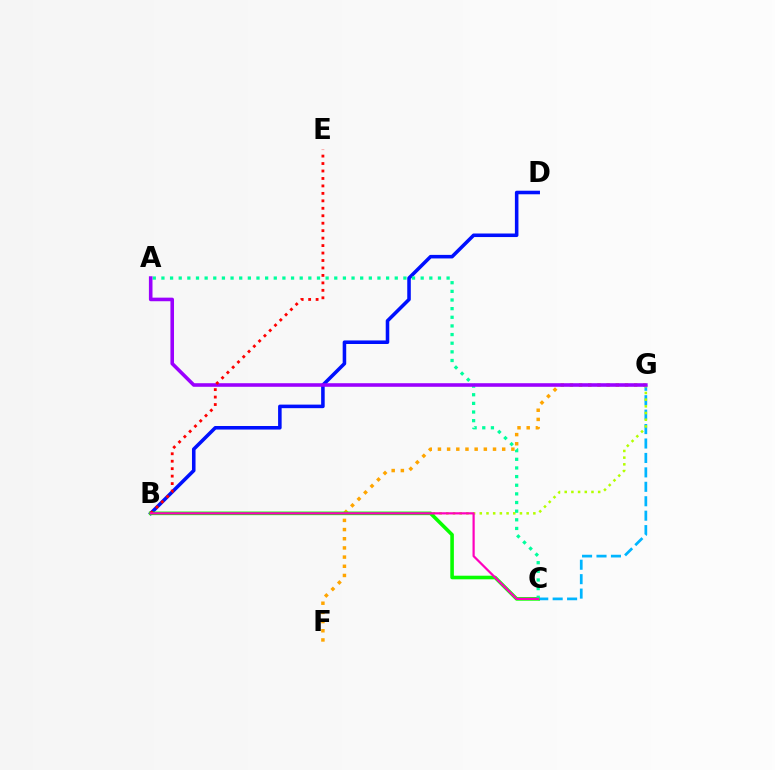{('B', 'D'): [{'color': '#0010ff', 'line_style': 'solid', 'thickness': 2.56}], ('C', 'G'): [{'color': '#00b5ff', 'line_style': 'dashed', 'thickness': 1.96}], ('F', 'G'): [{'color': '#ffa500', 'line_style': 'dotted', 'thickness': 2.49}], ('B', 'G'): [{'color': '#b3ff00', 'line_style': 'dotted', 'thickness': 1.82}], ('B', 'C'): [{'color': '#08ff00', 'line_style': 'solid', 'thickness': 2.59}, {'color': '#ff00bd', 'line_style': 'solid', 'thickness': 1.59}], ('A', 'C'): [{'color': '#00ff9d', 'line_style': 'dotted', 'thickness': 2.35}], ('A', 'G'): [{'color': '#9b00ff', 'line_style': 'solid', 'thickness': 2.58}], ('B', 'E'): [{'color': '#ff0000', 'line_style': 'dotted', 'thickness': 2.03}]}